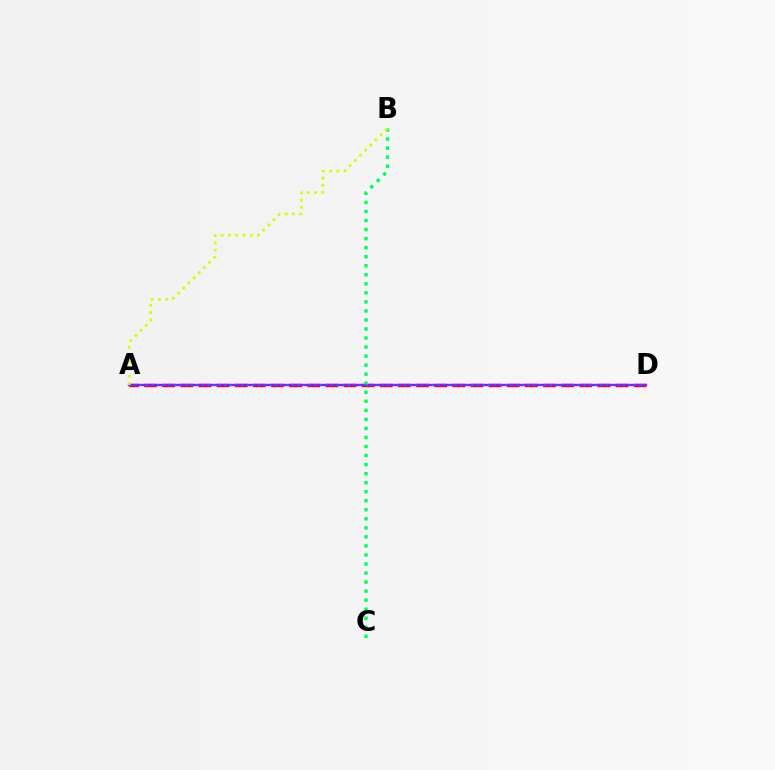{('A', 'D'): [{'color': '#ff0000', 'line_style': 'dashed', 'thickness': 2.46}, {'color': '#b900ff', 'line_style': 'solid', 'thickness': 1.69}, {'color': '#0074ff', 'line_style': 'dotted', 'thickness': 1.52}], ('B', 'C'): [{'color': '#00ff5c', 'line_style': 'dotted', 'thickness': 2.46}], ('A', 'B'): [{'color': '#d1ff00', 'line_style': 'dotted', 'thickness': 1.98}]}